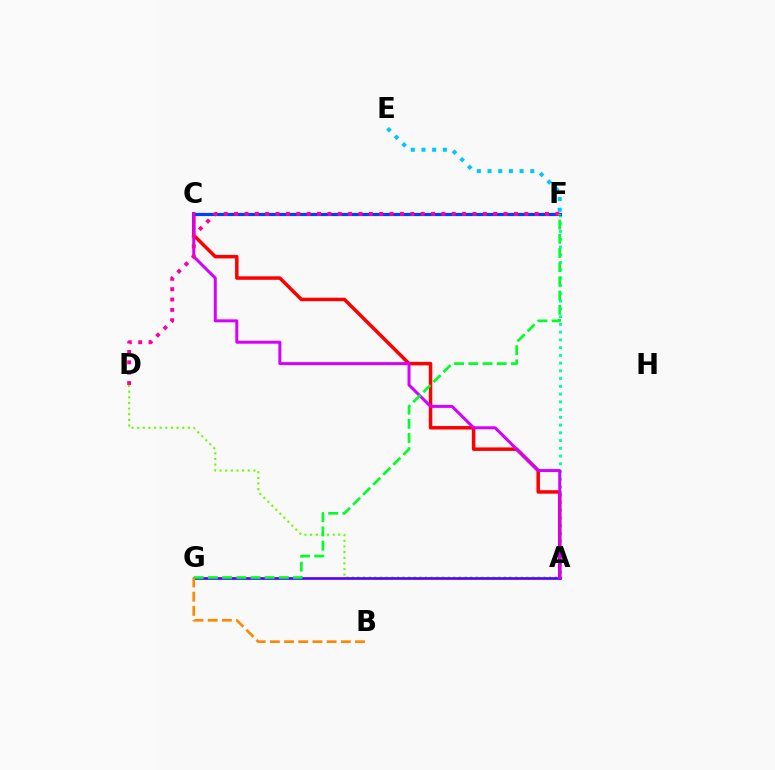{('A', 'D'): [{'color': '#66ff00', 'line_style': 'dotted', 'thickness': 1.53}], ('A', 'F'): [{'color': '#00ffaf', 'line_style': 'dotted', 'thickness': 2.1}], ('E', 'F'): [{'color': '#00c7ff', 'line_style': 'dotted', 'thickness': 2.91}], ('A', 'C'): [{'color': '#ff0000', 'line_style': 'solid', 'thickness': 2.51}, {'color': '#d600ff', 'line_style': 'solid', 'thickness': 2.16}], ('C', 'F'): [{'color': '#eeff00', 'line_style': 'dashed', 'thickness': 1.64}, {'color': '#003fff', 'line_style': 'solid', 'thickness': 2.28}], ('A', 'G'): [{'color': '#4f00ff', 'line_style': 'solid', 'thickness': 1.9}], ('B', 'G'): [{'color': '#ff8800', 'line_style': 'dashed', 'thickness': 1.93}], ('D', 'F'): [{'color': '#ff00a0', 'line_style': 'dotted', 'thickness': 2.82}], ('F', 'G'): [{'color': '#00ff27', 'line_style': 'dashed', 'thickness': 1.93}]}